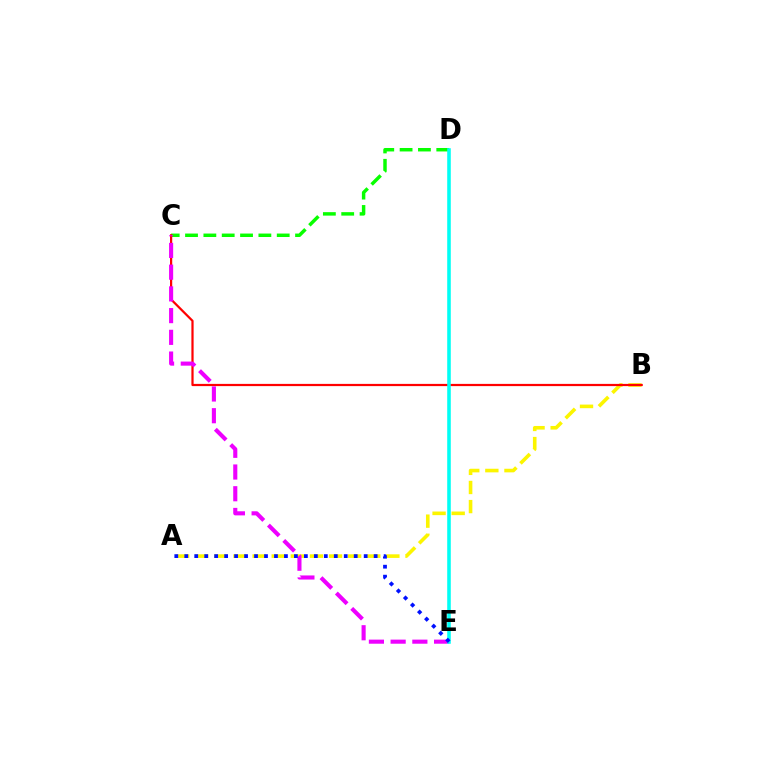{('C', 'D'): [{'color': '#08ff00', 'line_style': 'dashed', 'thickness': 2.49}], ('A', 'B'): [{'color': '#fcf500', 'line_style': 'dashed', 'thickness': 2.6}], ('B', 'C'): [{'color': '#ff0000', 'line_style': 'solid', 'thickness': 1.6}], ('C', 'E'): [{'color': '#ee00ff', 'line_style': 'dashed', 'thickness': 2.95}], ('D', 'E'): [{'color': '#00fff6', 'line_style': 'solid', 'thickness': 2.57}], ('A', 'E'): [{'color': '#0010ff', 'line_style': 'dotted', 'thickness': 2.71}]}